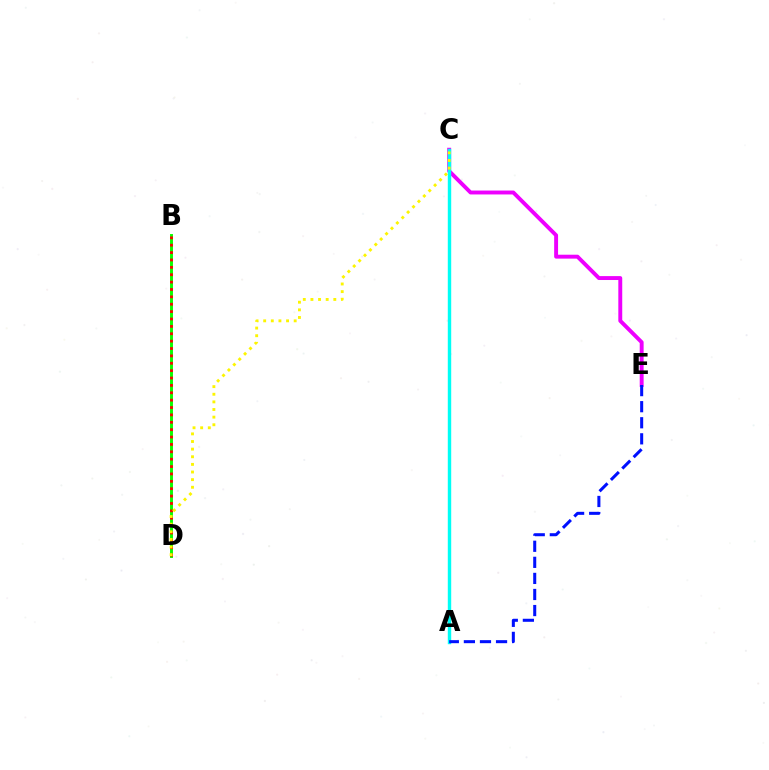{('C', 'E'): [{'color': '#ee00ff', 'line_style': 'solid', 'thickness': 2.81}], ('B', 'D'): [{'color': '#08ff00', 'line_style': 'solid', 'thickness': 2.1}, {'color': '#ff0000', 'line_style': 'dotted', 'thickness': 2.0}], ('A', 'C'): [{'color': '#00fff6', 'line_style': 'solid', 'thickness': 2.46}], ('A', 'E'): [{'color': '#0010ff', 'line_style': 'dashed', 'thickness': 2.18}], ('C', 'D'): [{'color': '#fcf500', 'line_style': 'dotted', 'thickness': 2.07}]}